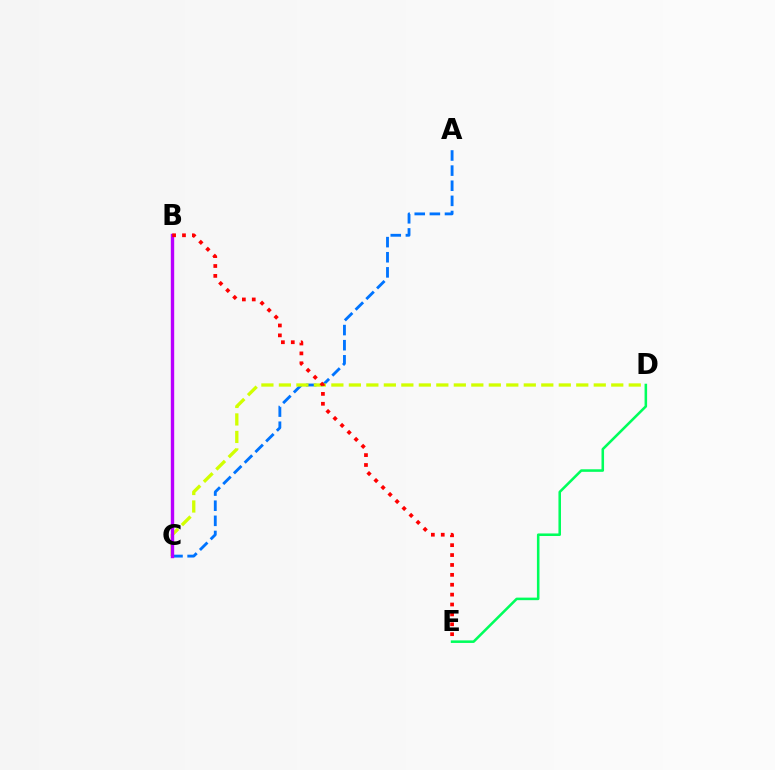{('A', 'C'): [{'color': '#0074ff', 'line_style': 'dashed', 'thickness': 2.05}], ('C', 'D'): [{'color': '#d1ff00', 'line_style': 'dashed', 'thickness': 2.38}], ('D', 'E'): [{'color': '#00ff5c', 'line_style': 'solid', 'thickness': 1.84}], ('B', 'C'): [{'color': '#b900ff', 'line_style': 'solid', 'thickness': 2.43}], ('B', 'E'): [{'color': '#ff0000', 'line_style': 'dotted', 'thickness': 2.69}]}